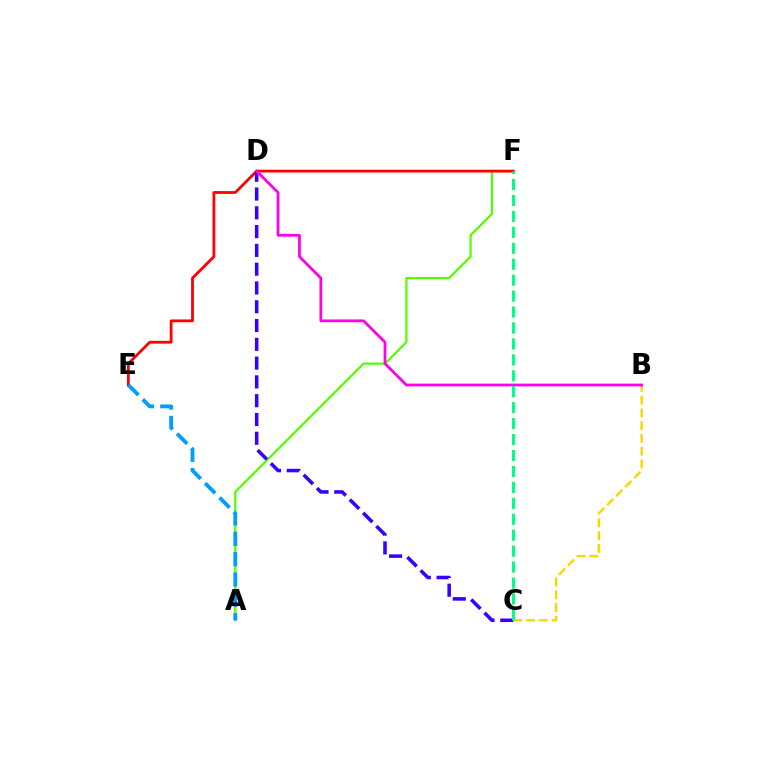{('A', 'F'): [{'color': '#4fff00', 'line_style': 'solid', 'thickness': 1.59}], ('E', 'F'): [{'color': '#ff0000', 'line_style': 'solid', 'thickness': 2.01}], ('B', 'C'): [{'color': '#ffd500', 'line_style': 'dashed', 'thickness': 1.73}], ('A', 'E'): [{'color': '#009eff', 'line_style': 'dashed', 'thickness': 2.77}], ('C', 'D'): [{'color': '#3700ff', 'line_style': 'dashed', 'thickness': 2.55}], ('B', 'D'): [{'color': '#ff00ed', 'line_style': 'solid', 'thickness': 2.0}], ('C', 'F'): [{'color': '#00ff86', 'line_style': 'dashed', 'thickness': 2.17}]}